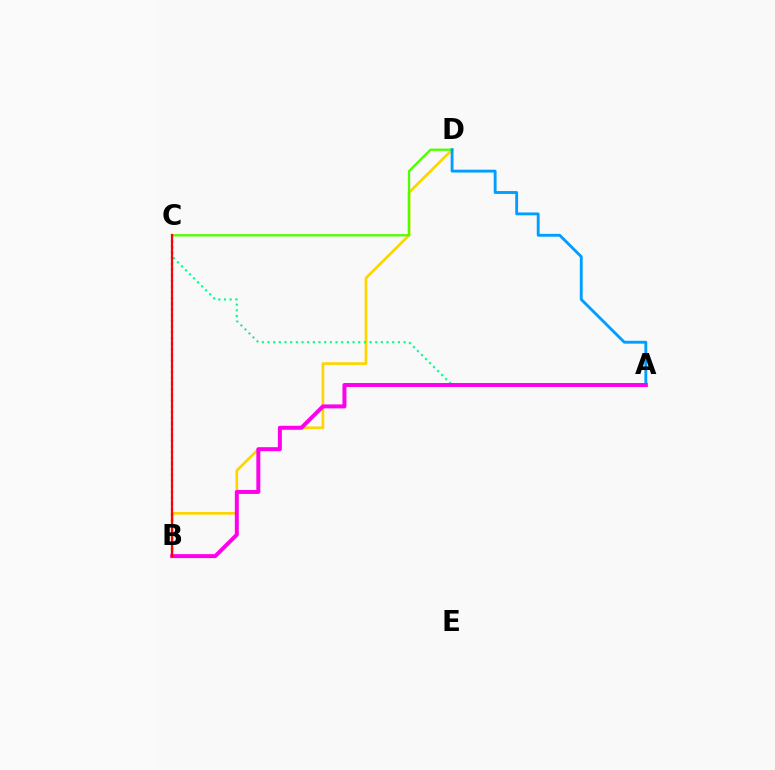{('B', 'D'): [{'color': '#ffd500', 'line_style': 'solid', 'thickness': 1.94}], ('A', 'C'): [{'color': '#00ff86', 'line_style': 'dotted', 'thickness': 1.54}], ('C', 'D'): [{'color': '#4fff00', 'line_style': 'solid', 'thickness': 1.66}], ('A', 'D'): [{'color': '#009eff', 'line_style': 'solid', 'thickness': 2.06}], ('B', 'C'): [{'color': '#3700ff', 'line_style': 'dotted', 'thickness': 1.55}, {'color': '#ff0000', 'line_style': 'solid', 'thickness': 1.58}], ('A', 'B'): [{'color': '#ff00ed', 'line_style': 'solid', 'thickness': 2.86}]}